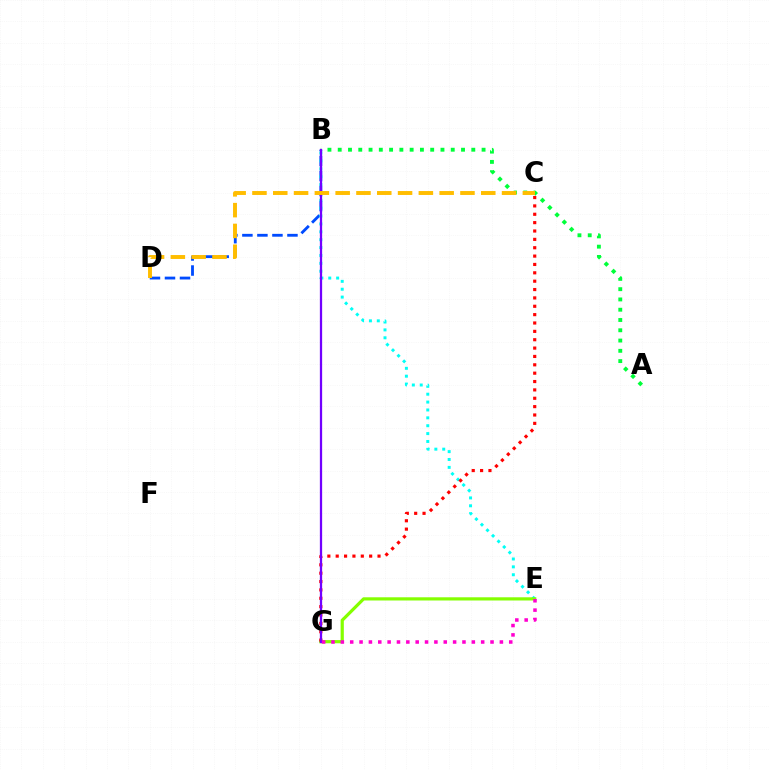{('A', 'B'): [{'color': '#00ff39', 'line_style': 'dotted', 'thickness': 2.79}], ('B', 'D'): [{'color': '#004bff', 'line_style': 'dashed', 'thickness': 2.04}], ('B', 'E'): [{'color': '#00fff6', 'line_style': 'dotted', 'thickness': 2.14}], ('E', 'G'): [{'color': '#84ff00', 'line_style': 'solid', 'thickness': 2.31}, {'color': '#ff00cf', 'line_style': 'dotted', 'thickness': 2.54}], ('C', 'G'): [{'color': '#ff0000', 'line_style': 'dotted', 'thickness': 2.27}], ('B', 'G'): [{'color': '#7200ff', 'line_style': 'solid', 'thickness': 1.63}], ('C', 'D'): [{'color': '#ffbd00', 'line_style': 'dashed', 'thickness': 2.83}]}